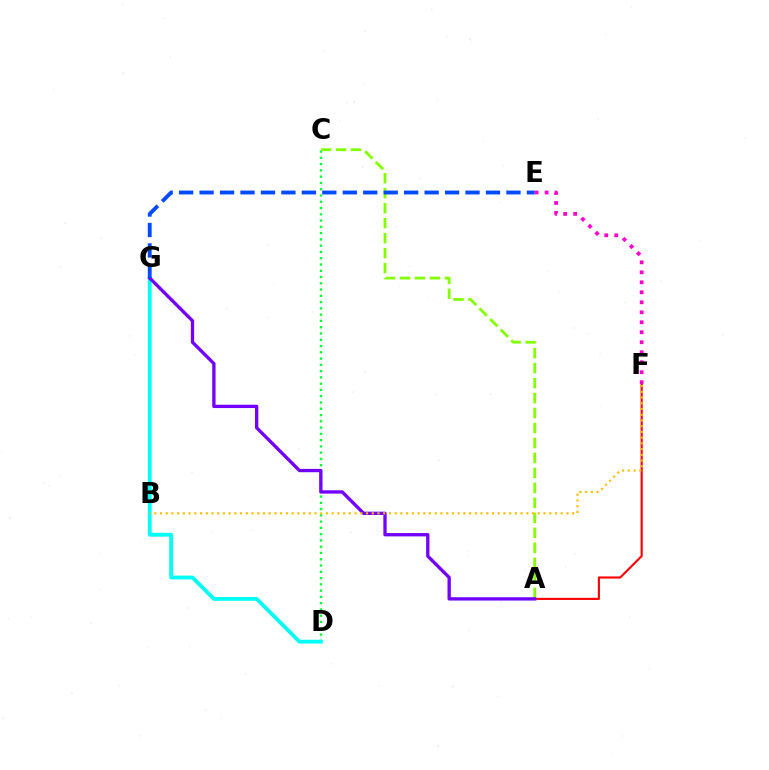{('C', 'D'): [{'color': '#00ff39', 'line_style': 'dotted', 'thickness': 1.7}], ('A', 'C'): [{'color': '#84ff00', 'line_style': 'dashed', 'thickness': 2.03}], ('D', 'G'): [{'color': '#00fff6', 'line_style': 'solid', 'thickness': 2.75}], ('A', 'F'): [{'color': '#ff0000', 'line_style': 'solid', 'thickness': 1.54}], ('A', 'G'): [{'color': '#7200ff', 'line_style': 'solid', 'thickness': 2.39}], ('B', 'F'): [{'color': '#ffbd00', 'line_style': 'dotted', 'thickness': 1.56}], ('E', 'G'): [{'color': '#004bff', 'line_style': 'dashed', 'thickness': 2.78}], ('E', 'F'): [{'color': '#ff00cf', 'line_style': 'dotted', 'thickness': 2.71}]}